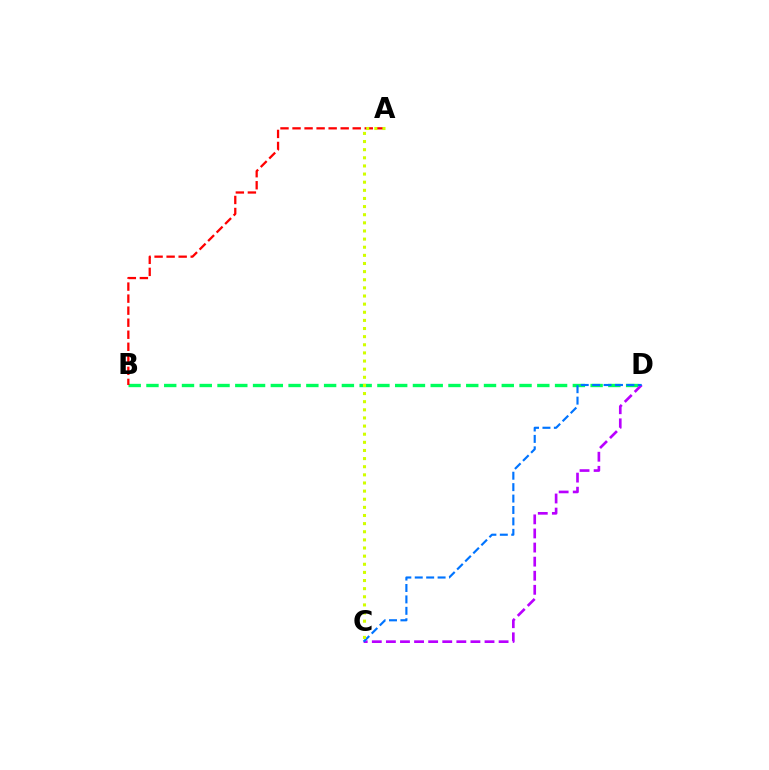{('B', 'D'): [{'color': '#00ff5c', 'line_style': 'dashed', 'thickness': 2.41}], ('A', 'B'): [{'color': '#ff0000', 'line_style': 'dashed', 'thickness': 1.64}], ('C', 'D'): [{'color': '#b900ff', 'line_style': 'dashed', 'thickness': 1.91}, {'color': '#0074ff', 'line_style': 'dashed', 'thickness': 1.55}], ('A', 'C'): [{'color': '#d1ff00', 'line_style': 'dotted', 'thickness': 2.21}]}